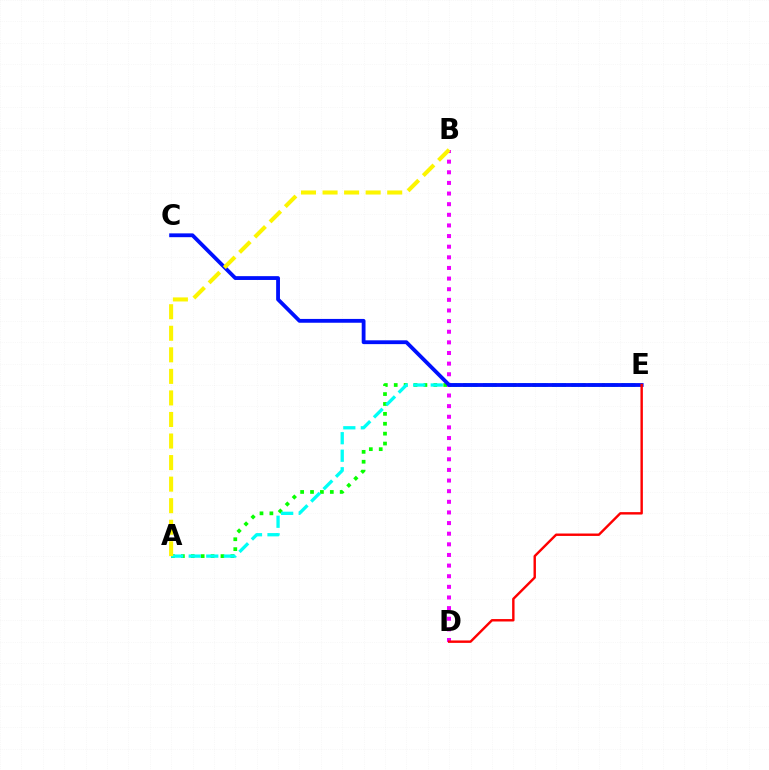{('A', 'E'): [{'color': '#08ff00', 'line_style': 'dotted', 'thickness': 2.69}, {'color': '#00fff6', 'line_style': 'dashed', 'thickness': 2.38}], ('B', 'D'): [{'color': '#ee00ff', 'line_style': 'dotted', 'thickness': 2.89}], ('C', 'E'): [{'color': '#0010ff', 'line_style': 'solid', 'thickness': 2.75}], ('A', 'B'): [{'color': '#fcf500', 'line_style': 'dashed', 'thickness': 2.93}], ('D', 'E'): [{'color': '#ff0000', 'line_style': 'solid', 'thickness': 1.74}]}